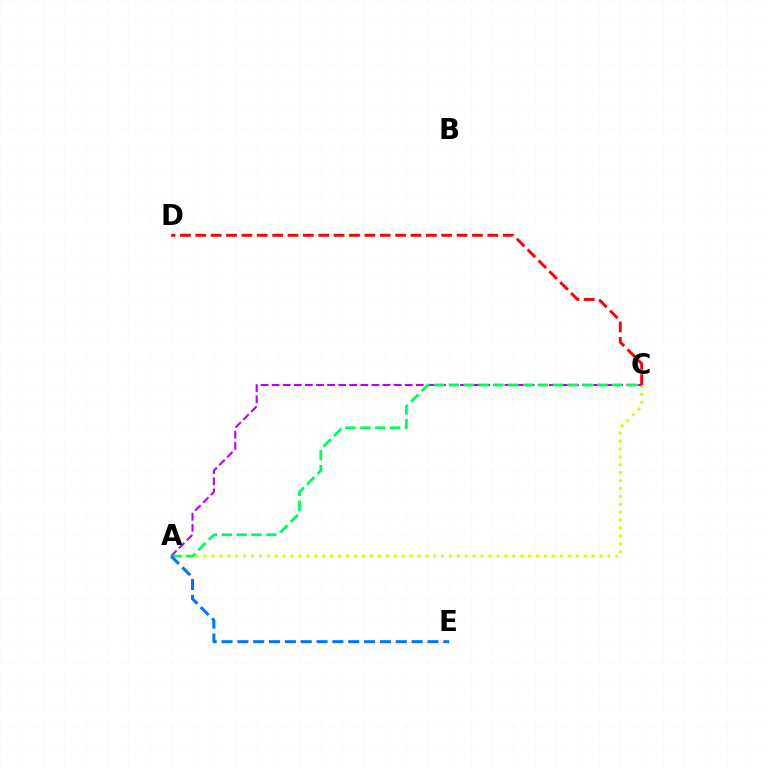{('A', 'C'): [{'color': '#d1ff00', 'line_style': 'dotted', 'thickness': 2.15}, {'color': '#b900ff', 'line_style': 'dashed', 'thickness': 1.51}, {'color': '#00ff5c', 'line_style': 'dashed', 'thickness': 2.02}], ('C', 'D'): [{'color': '#ff0000', 'line_style': 'dashed', 'thickness': 2.09}], ('A', 'E'): [{'color': '#0074ff', 'line_style': 'dashed', 'thickness': 2.15}]}